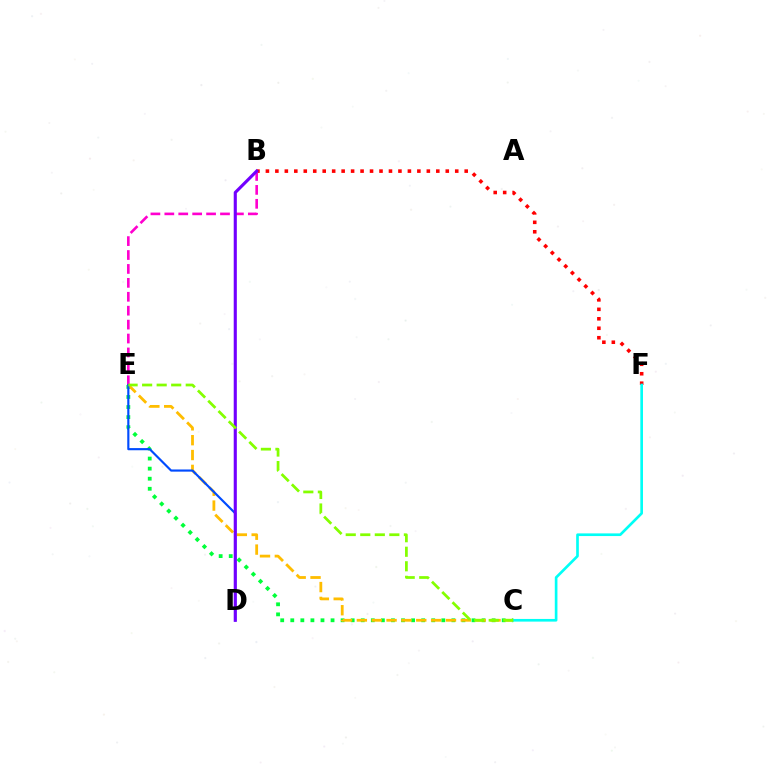{('B', 'F'): [{'color': '#ff0000', 'line_style': 'dotted', 'thickness': 2.57}], ('C', 'E'): [{'color': '#00ff39', 'line_style': 'dotted', 'thickness': 2.74}, {'color': '#ffbd00', 'line_style': 'dashed', 'thickness': 2.02}, {'color': '#84ff00', 'line_style': 'dashed', 'thickness': 1.97}], ('B', 'E'): [{'color': '#ff00cf', 'line_style': 'dashed', 'thickness': 1.89}], ('C', 'F'): [{'color': '#00fff6', 'line_style': 'solid', 'thickness': 1.92}], ('D', 'E'): [{'color': '#004bff', 'line_style': 'solid', 'thickness': 1.55}], ('B', 'D'): [{'color': '#7200ff', 'line_style': 'solid', 'thickness': 2.25}]}